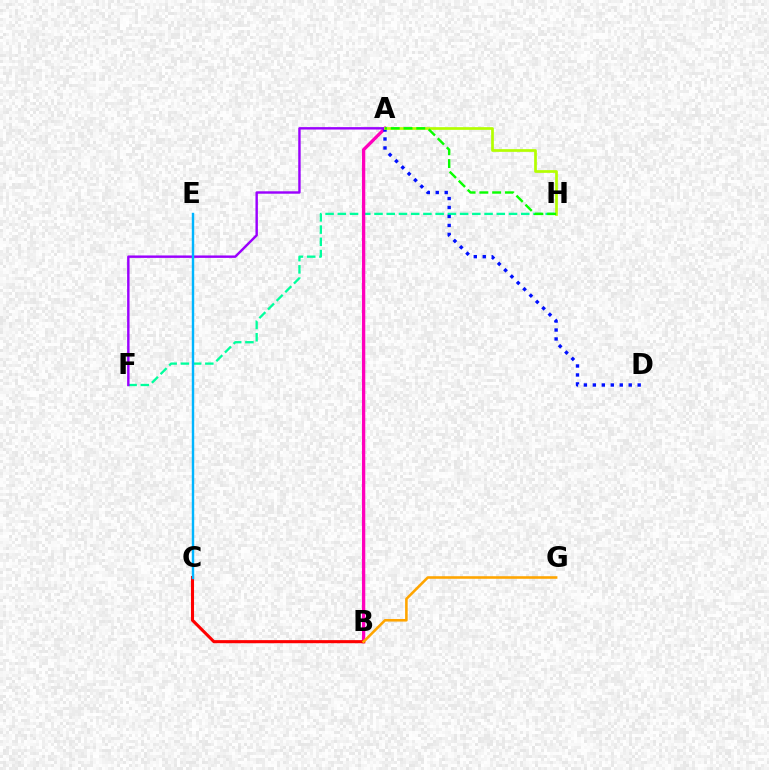{('F', 'H'): [{'color': '#00ff9d', 'line_style': 'dashed', 'thickness': 1.66}], ('A', 'B'): [{'color': '#ff00bd', 'line_style': 'solid', 'thickness': 2.38}], ('B', 'C'): [{'color': '#ff0000', 'line_style': 'solid', 'thickness': 2.22}], ('A', 'D'): [{'color': '#0010ff', 'line_style': 'dotted', 'thickness': 2.44}], ('A', 'F'): [{'color': '#9b00ff', 'line_style': 'solid', 'thickness': 1.74}], ('B', 'G'): [{'color': '#ffa500', 'line_style': 'solid', 'thickness': 1.86}], ('A', 'H'): [{'color': '#b3ff00', 'line_style': 'solid', 'thickness': 1.95}, {'color': '#08ff00', 'line_style': 'dashed', 'thickness': 1.74}], ('C', 'E'): [{'color': '#00b5ff', 'line_style': 'solid', 'thickness': 1.74}]}